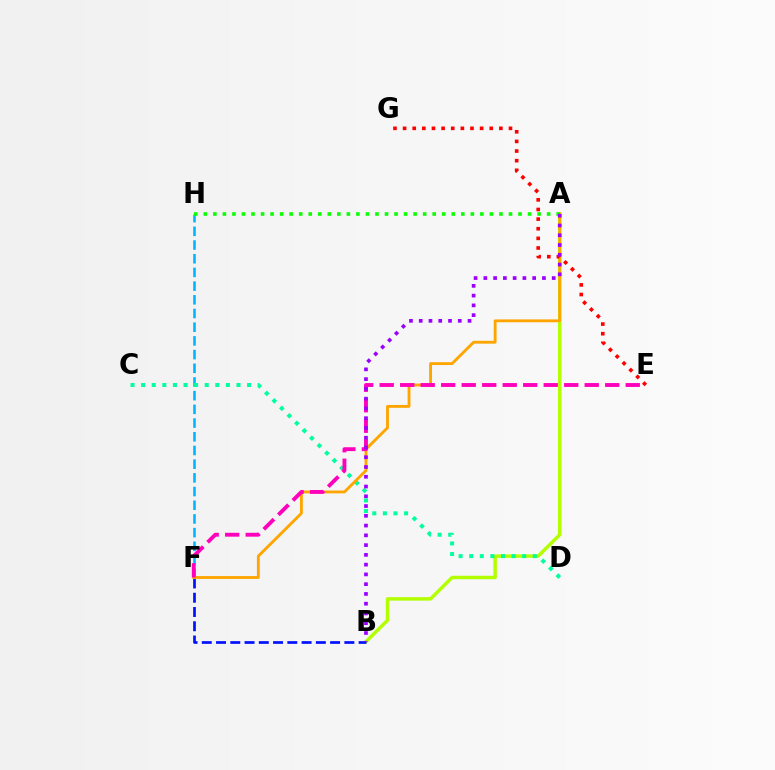{('F', 'H'): [{'color': '#00b5ff', 'line_style': 'dashed', 'thickness': 1.86}], ('A', 'B'): [{'color': '#b3ff00', 'line_style': 'solid', 'thickness': 2.49}, {'color': '#9b00ff', 'line_style': 'dotted', 'thickness': 2.65}], ('C', 'D'): [{'color': '#00ff9d', 'line_style': 'dotted', 'thickness': 2.88}], ('B', 'F'): [{'color': '#0010ff', 'line_style': 'dashed', 'thickness': 1.94}], ('A', 'F'): [{'color': '#ffa500', 'line_style': 'solid', 'thickness': 2.05}], ('E', 'F'): [{'color': '#ff00bd', 'line_style': 'dashed', 'thickness': 2.79}], ('E', 'G'): [{'color': '#ff0000', 'line_style': 'dotted', 'thickness': 2.62}], ('A', 'H'): [{'color': '#08ff00', 'line_style': 'dotted', 'thickness': 2.59}]}